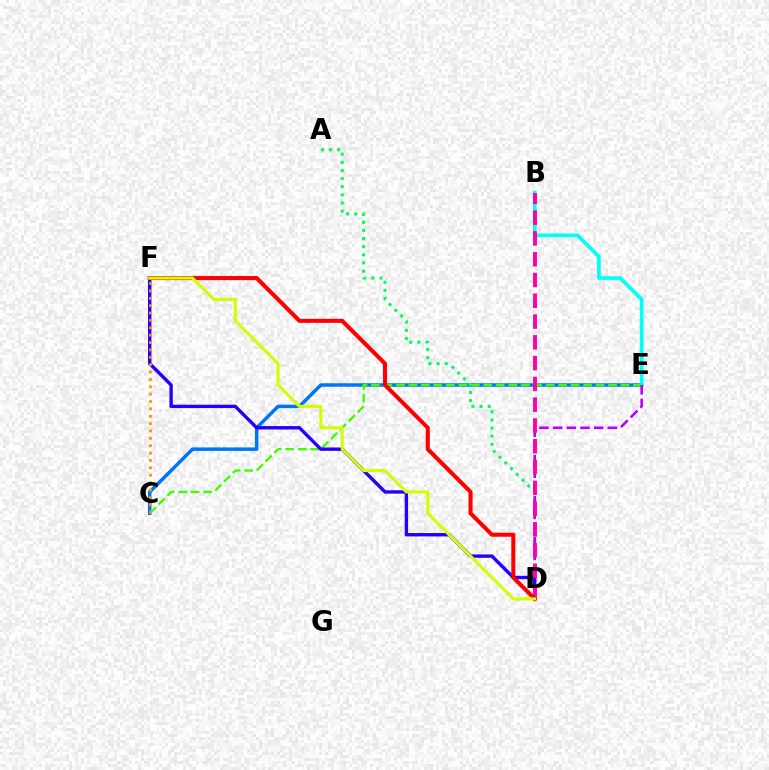{('C', 'E'): [{'color': '#0074ff', 'line_style': 'solid', 'thickness': 2.51}, {'color': '#3dff00', 'line_style': 'dashed', 'thickness': 1.7}], ('B', 'E'): [{'color': '#00fff6', 'line_style': 'solid', 'thickness': 2.66}], ('A', 'D'): [{'color': '#00ff5c', 'line_style': 'dotted', 'thickness': 2.21}], ('D', 'E'): [{'color': '#b900ff', 'line_style': 'dashed', 'thickness': 1.86}], ('D', 'F'): [{'color': '#2500ff', 'line_style': 'solid', 'thickness': 2.44}, {'color': '#ff0000', 'line_style': 'solid', 'thickness': 2.91}, {'color': '#d1ff00', 'line_style': 'solid', 'thickness': 2.2}], ('B', 'D'): [{'color': '#ff00ac', 'line_style': 'dashed', 'thickness': 2.82}], ('C', 'F'): [{'color': '#ff9400', 'line_style': 'dotted', 'thickness': 2.0}]}